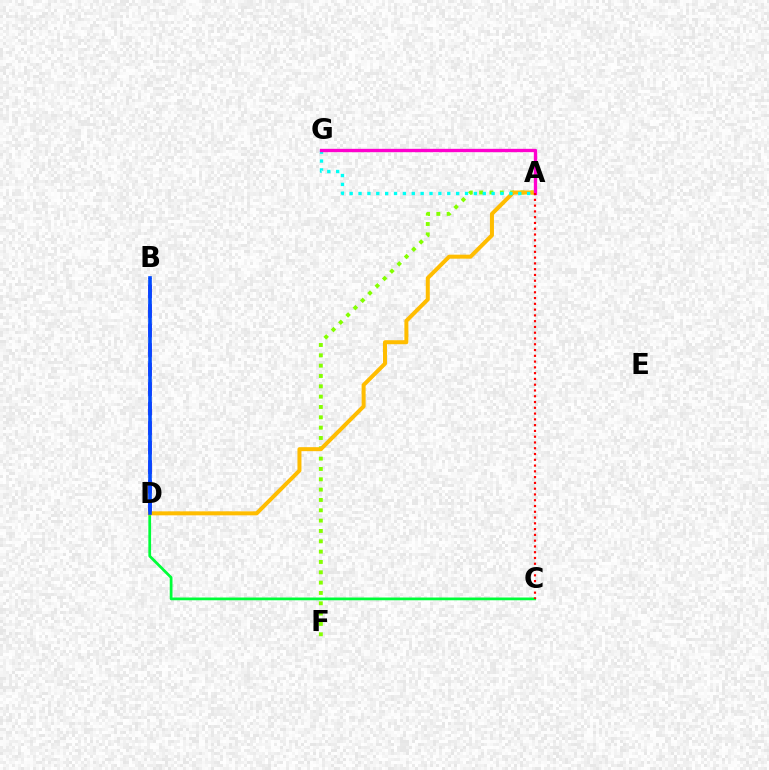{('C', 'D'): [{'color': '#00ff39', 'line_style': 'solid', 'thickness': 1.98}], ('B', 'D'): [{'color': '#7200ff', 'line_style': 'dashed', 'thickness': 2.65}, {'color': '#004bff', 'line_style': 'solid', 'thickness': 2.62}], ('A', 'F'): [{'color': '#84ff00', 'line_style': 'dotted', 'thickness': 2.81}], ('A', 'D'): [{'color': '#ffbd00', 'line_style': 'solid', 'thickness': 2.88}], ('A', 'G'): [{'color': '#00fff6', 'line_style': 'dotted', 'thickness': 2.41}, {'color': '#ff00cf', 'line_style': 'solid', 'thickness': 2.41}], ('A', 'C'): [{'color': '#ff0000', 'line_style': 'dotted', 'thickness': 1.57}]}